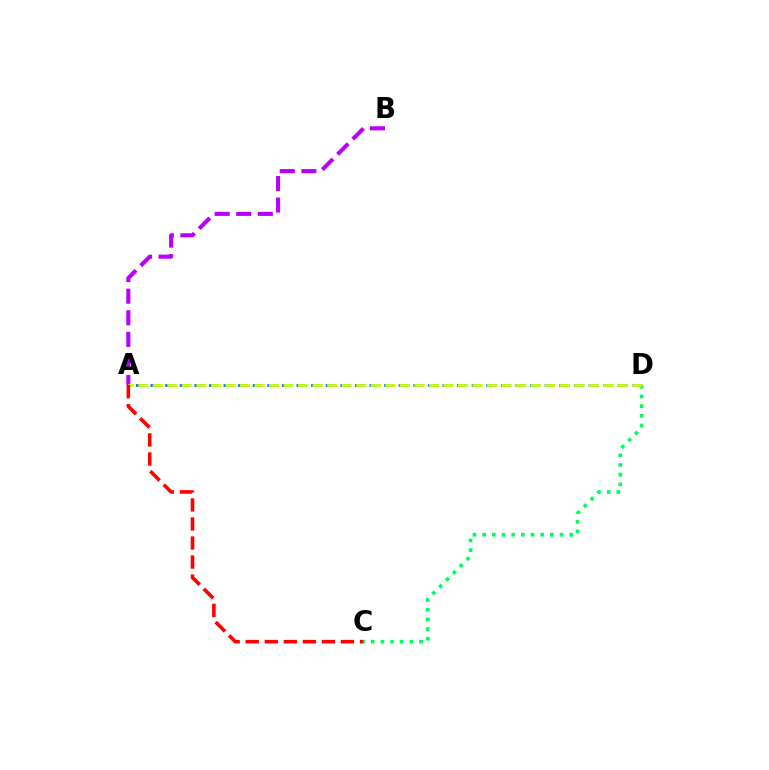{('A', 'B'): [{'color': '#b900ff', 'line_style': 'dashed', 'thickness': 2.93}], ('A', 'D'): [{'color': '#0074ff', 'line_style': 'dashed', 'thickness': 1.98}, {'color': '#d1ff00', 'line_style': 'dashed', 'thickness': 1.97}], ('C', 'D'): [{'color': '#00ff5c', 'line_style': 'dotted', 'thickness': 2.63}], ('A', 'C'): [{'color': '#ff0000', 'line_style': 'dashed', 'thickness': 2.59}]}